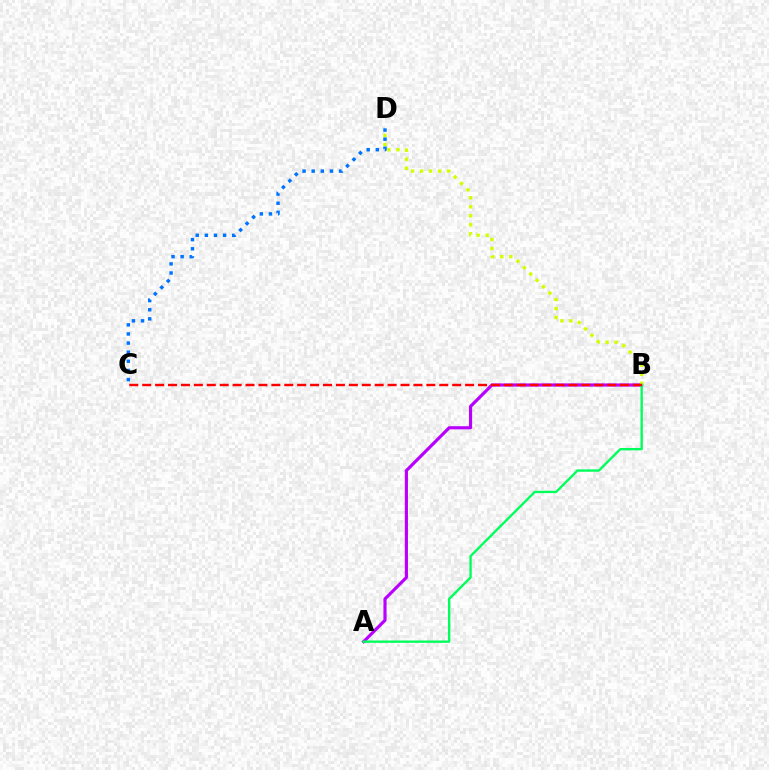{('A', 'B'): [{'color': '#b900ff', 'line_style': 'solid', 'thickness': 2.27}, {'color': '#00ff5c', 'line_style': 'solid', 'thickness': 1.71}], ('B', 'D'): [{'color': '#d1ff00', 'line_style': 'dotted', 'thickness': 2.45}], ('C', 'D'): [{'color': '#0074ff', 'line_style': 'dotted', 'thickness': 2.48}], ('B', 'C'): [{'color': '#ff0000', 'line_style': 'dashed', 'thickness': 1.75}]}